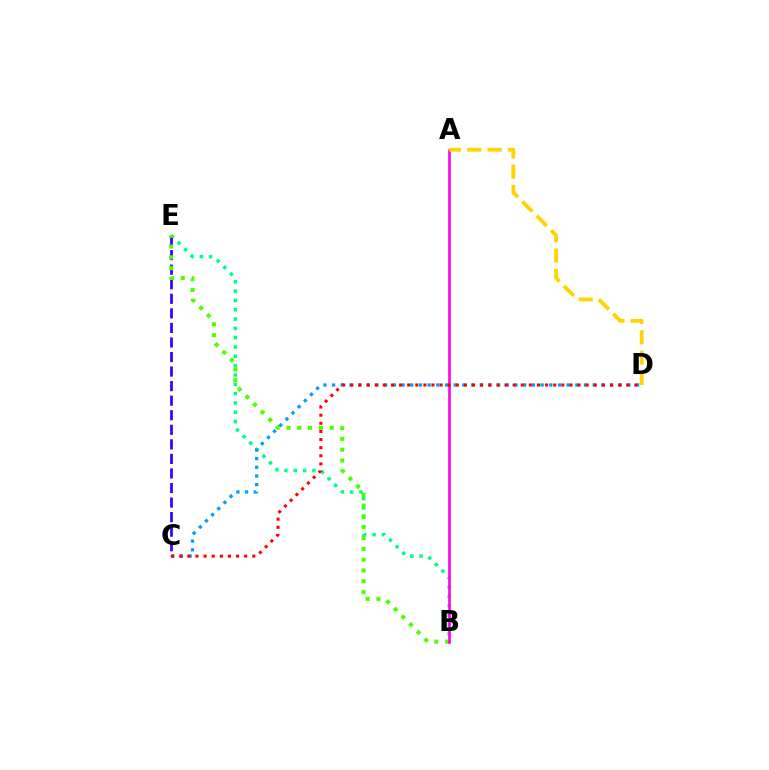{('B', 'E'): [{'color': '#00ff86', 'line_style': 'dotted', 'thickness': 2.53}, {'color': '#4fff00', 'line_style': 'dotted', 'thickness': 2.94}], ('C', 'E'): [{'color': '#3700ff', 'line_style': 'dashed', 'thickness': 1.98}], ('C', 'D'): [{'color': '#009eff', 'line_style': 'dotted', 'thickness': 2.36}, {'color': '#ff0000', 'line_style': 'dotted', 'thickness': 2.2}], ('A', 'B'): [{'color': '#ff00ed', 'line_style': 'solid', 'thickness': 1.89}], ('A', 'D'): [{'color': '#ffd500', 'line_style': 'dashed', 'thickness': 2.76}]}